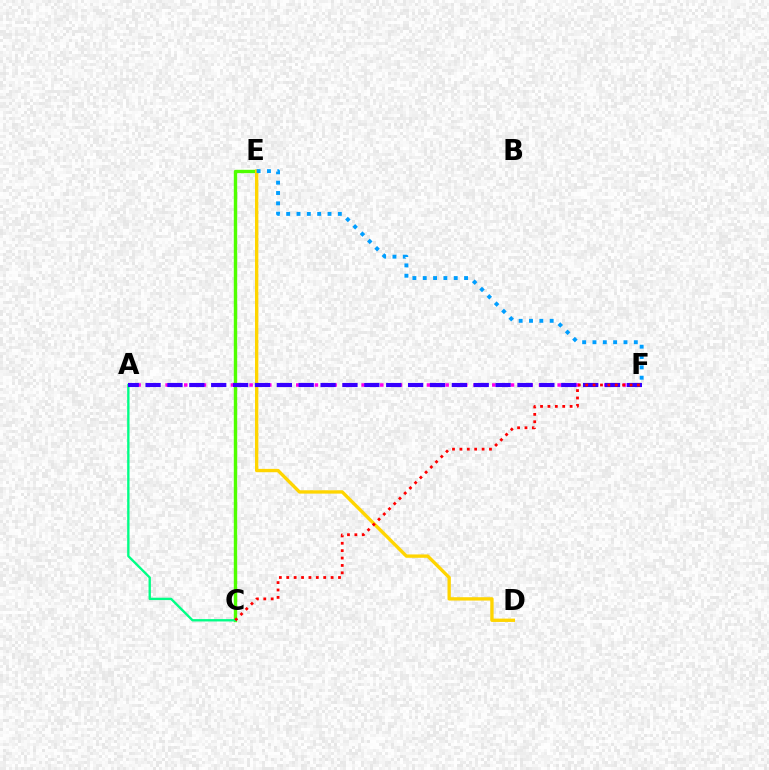{('C', 'E'): [{'color': '#4fff00', 'line_style': 'solid', 'thickness': 2.45}], ('D', 'E'): [{'color': '#ffd500', 'line_style': 'solid', 'thickness': 2.41}], ('E', 'F'): [{'color': '#009eff', 'line_style': 'dotted', 'thickness': 2.81}], ('A', 'F'): [{'color': '#ff00ed', 'line_style': 'dotted', 'thickness': 2.54}, {'color': '#3700ff', 'line_style': 'dashed', 'thickness': 2.97}], ('A', 'C'): [{'color': '#00ff86', 'line_style': 'solid', 'thickness': 1.7}], ('C', 'F'): [{'color': '#ff0000', 'line_style': 'dotted', 'thickness': 2.01}]}